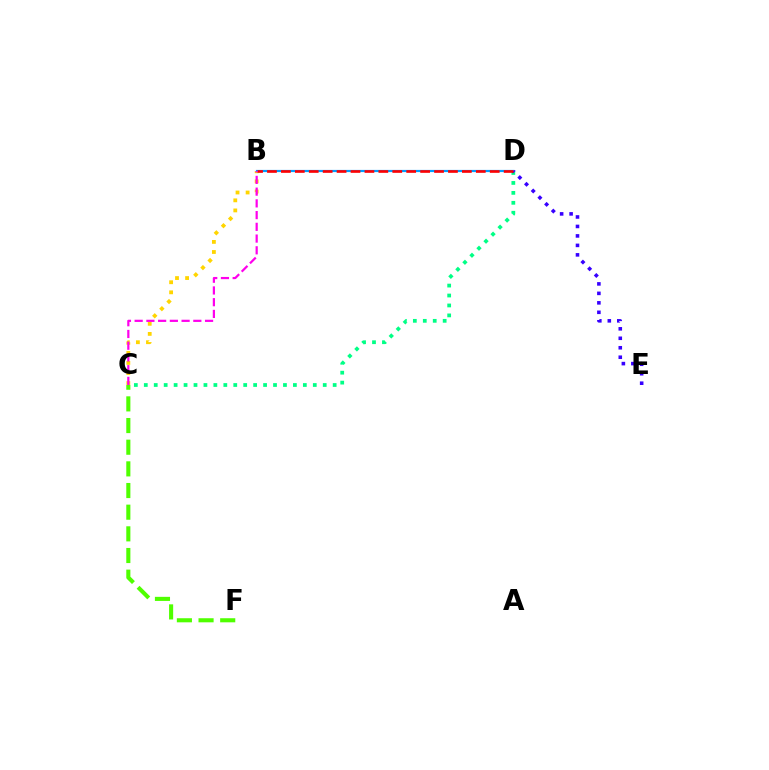{('B', 'C'): [{'color': '#ffd500', 'line_style': 'dotted', 'thickness': 2.74}, {'color': '#ff00ed', 'line_style': 'dashed', 'thickness': 1.59}], ('C', 'F'): [{'color': '#4fff00', 'line_style': 'dashed', 'thickness': 2.94}], ('C', 'D'): [{'color': '#00ff86', 'line_style': 'dotted', 'thickness': 2.7}], ('B', 'D'): [{'color': '#009eff', 'line_style': 'solid', 'thickness': 1.58}, {'color': '#ff0000', 'line_style': 'dashed', 'thickness': 1.89}], ('D', 'E'): [{'color': '#3700ff', 'line_style': 'dotted', 'thickness': 2.57}]}